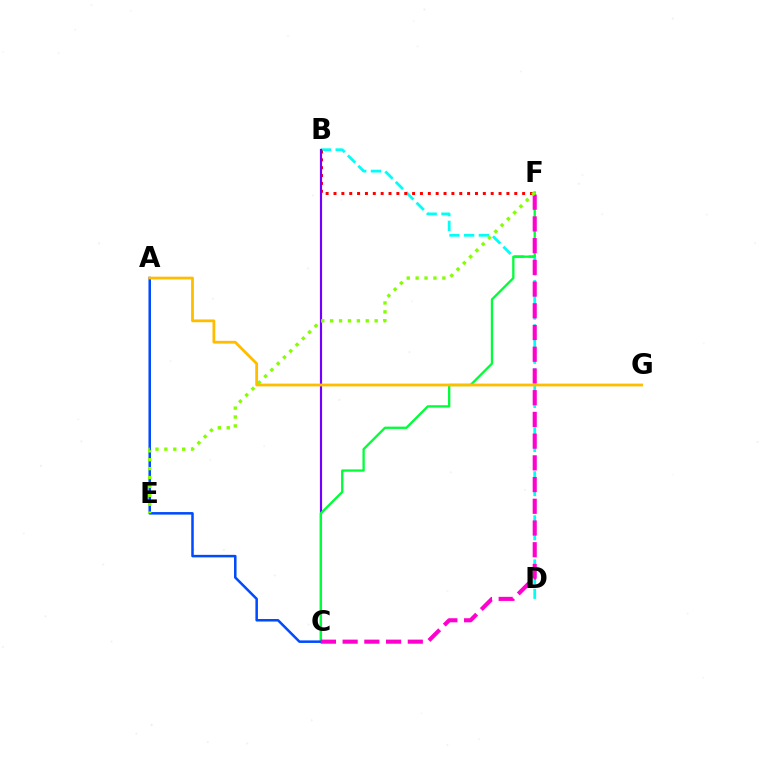{('B', 'D'): [{'color': '#00fff6', 'line_style': 'dashed', 'thickness': 2.0}], ('B', 'F'): [{'color': '#ff0000', 'line_style': 'dotted', 'thickness': 2.14}], ('B', 'C'): [{'color': '#7200ff', 'line_style': 'solid', 'thickness': 1.56}], ('C', 'F'): [{'color': '#00ff39', 'line_style': 'solid', 'thickness': 1.66}, {'color': '#ff00cf', 'line_style': 'dashed', 'thickness': 2.95}], ('A', 'C'): [{'color': '#004bff', 'line_style': 'solid', 'thickness': 1.82}], ('E', 'F'): [{'color': '#84ff00', 'line_style': 'dotted', 'thickness': 2.42}], ('A', 'G'): [{'color': '#ffbd00', 'line_style': 'solid', 'thickness': 2.0}]}